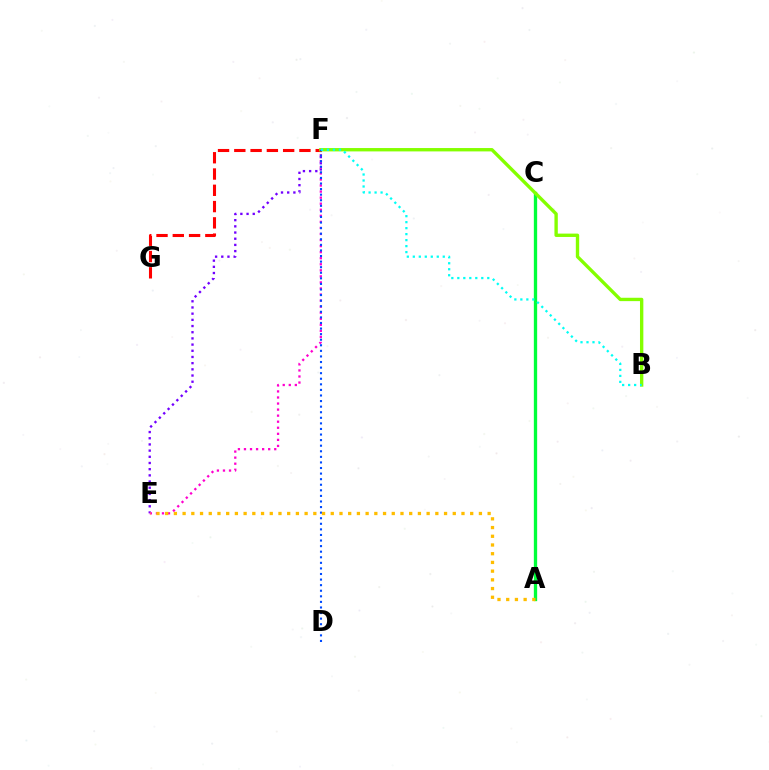{('E', 'F'): [{'color': '#7200ff', 'line_style': 'dotted', 'thickness': 1.68}, {'color': '#ff00cf', 'line_style': 'dotted', 'thickness': 1.65}], ('A', 'C'): [{'color': '#00ff39', 'line_style': 'solid', 'thickness': 2.38}], ('F', 'G'): [{'color': '#ff0000', 'line_style': 'dashed', 'thickness': 2.21}], ('B', 'F'): [{'color': '#84ff00', 'line_style': 'solid', 'thickness': 2.42}, {'color': '#00fff6', 'line_style': 'dotted', 'thickness': 1.63}], ('D', 'F'): [{'color': '#004bff', 'line_style': 'dotted', 'thickness': 1.52}], ('A', 'E'): [{'color': '#ffbd00', 'line_style': 'dotted', 'thickness': 2.37}]}